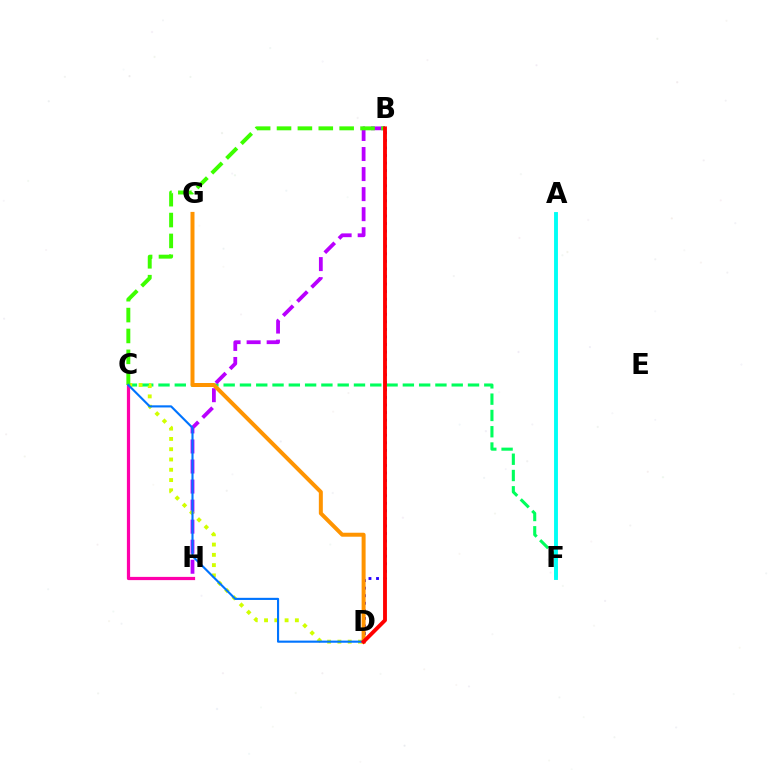{('C', 'F'): [{'color': '#00ff5c', 'line_style': 'dashed', 'thickness': 2.21}], ('B', 'H'): [{'color': '#b900ff', 'line_style': 'dashed', 'thickness': 2.72}], ('C', 'D'): [{'color': '#d1ff00', 'line_style': 'dotted', 'thickness': 2.79}, {'color': '#0074ff', 'line_style': 'solid', 'thickness': 1.53}], ('A', 'F'): [{'color': '#00fff6', 'line_style': 'solid', 'thickness': 2.8}], ('C', 'H'): [{'color': '#ff00ac', 'line_style': 'solid', 'thickness': 2.32}], ('B', 'D'): [{'color': '#2500ff', 'line_style': 'dotted', 'thickness': 2.05}, {'color': '#ff0000', 'line_style': 'solid', 'thickness': 2.78}], ('B', 'C'): [{'color': '#3dff00', 'line_style': 'dashed', 'thickness': 2.84}], ('D', 'G'): [{'color': '#ff9400', 'line_style': 'solid', 'thickness': 2.87}]}